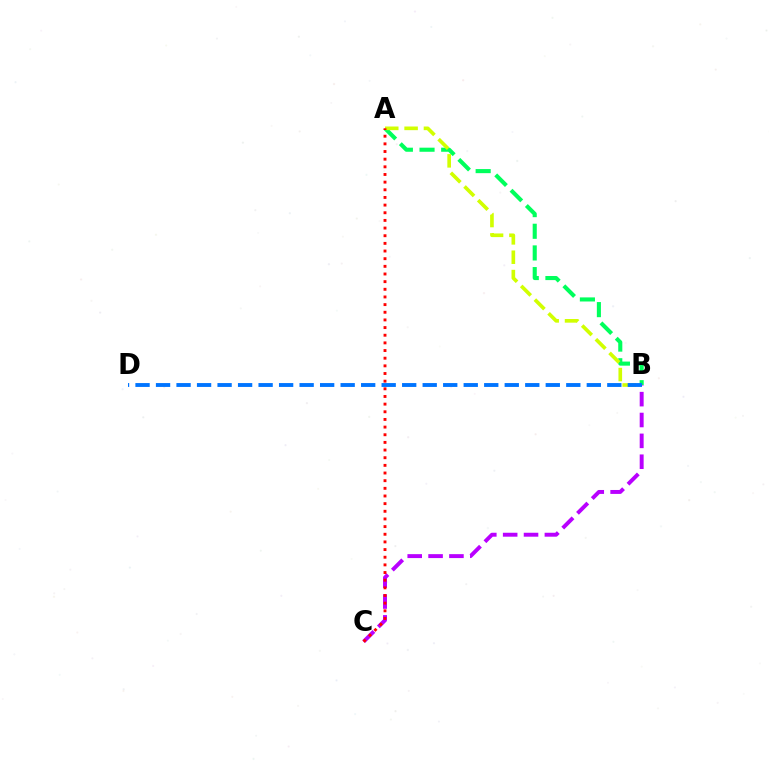{('B', 'C'): [{'color': '#b900ff', 'line_style': 'dashed', 'thickness': 2.83}], ('A', 'B'): [{'color': '#00ff5c', 'line_style': 'dashed', 'thickness': 2.94}, {'color': '#d1ff00', 'line_style': 'dashed', 'thickness': 2.63}], ('B', 'D'): [{'color': '#0074ff', 'line_style': 'dashed', 'thickness': 2.79}], ('A', 'C'): [{'color': '#ff0000', 'line_style': 'dotted', 'thickness': 2.08}]}